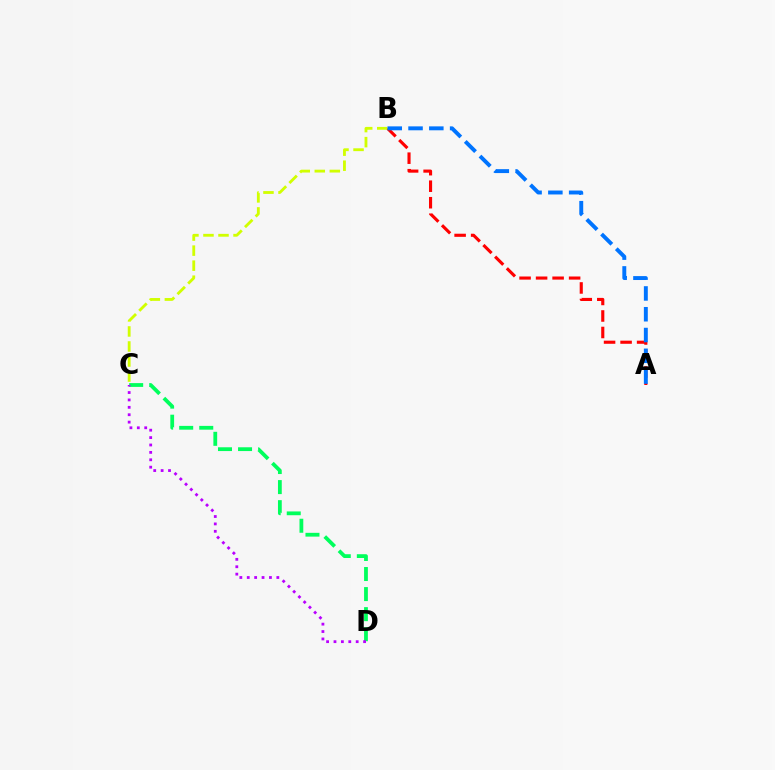{('A', 'B'): [{'color': '#ff0000', 'line_style': 'dashed', 'thickness': 2.24}, {'color': '#0074ff', 'line_style': 'dashed', 'thickness': 2.82}], ('B', 'C'): [{'color': '#d1ff00', 'line_style': 'dashed', 'thickness': 2.04}], ('C', 'D'): [{'color': '#00ff5c', 'line_style': 'dashed', 'thickness': 2.73}, {'color': '#b900ff', 'line_style': 'dotted', 'thickness': 2.01}]}